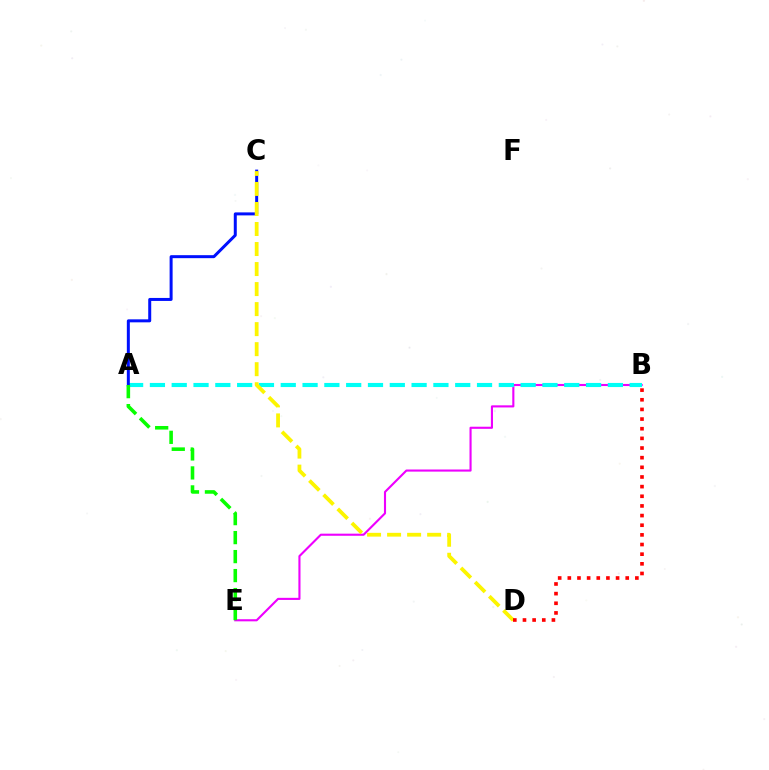{('B', 'E'): [{'color': '#ee00ff', 'line_style': 'solid', 'thickness': 1.52}], ('A', 'B'): [{'color': '#00fff6', 'line_style': 'dashed', 'thickness': 2.96}], ('A', 'C'): [{'color': '#0010ff', 'line_style': 'solid', 'thickness': 2.16}], ('C', 'D'): [{'color': '#fcf500', 'line_style': 'dashed', 'thickness': 2.72}], ('A', 'E'): [{'color': '#08ff00', 'line_style': 'dashed', 'thickness': 2.58}], ('B', 'D'): [{'color': '#ff0000', 'line_style': 'dotted', 'thickness': 2.62}]}